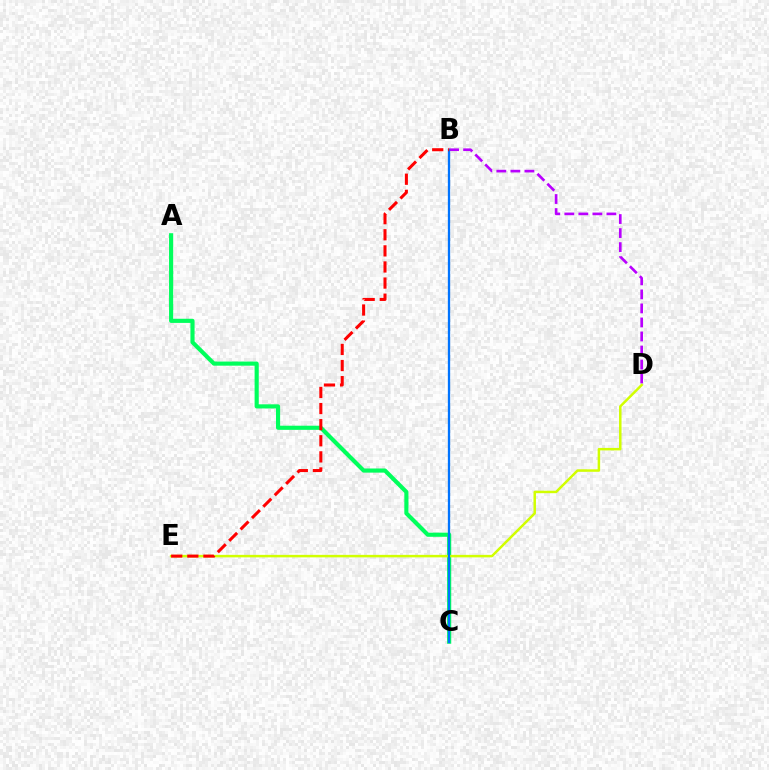{('A', 'C'): [{'color': '#00ff5c', 'line_style': 'solid', 'thickness': 2.98}], ('B', 'D'): [{'color': '#b900ff', 'line_style': 'dashed', 'thickness': 1.91}], ('D', 'E'): [{'color': '#d1ff00', 'line_style': 'solid', 'thickness': 1.8}], ('B', 'C'): [{'color': '#0074ff', 'line_style': 'solid', 'thickness': 1.66}], ('B', 'E'): [{'color': '#ff0000', 'line_style': 'dashed', 'thickness': 2.19}]}